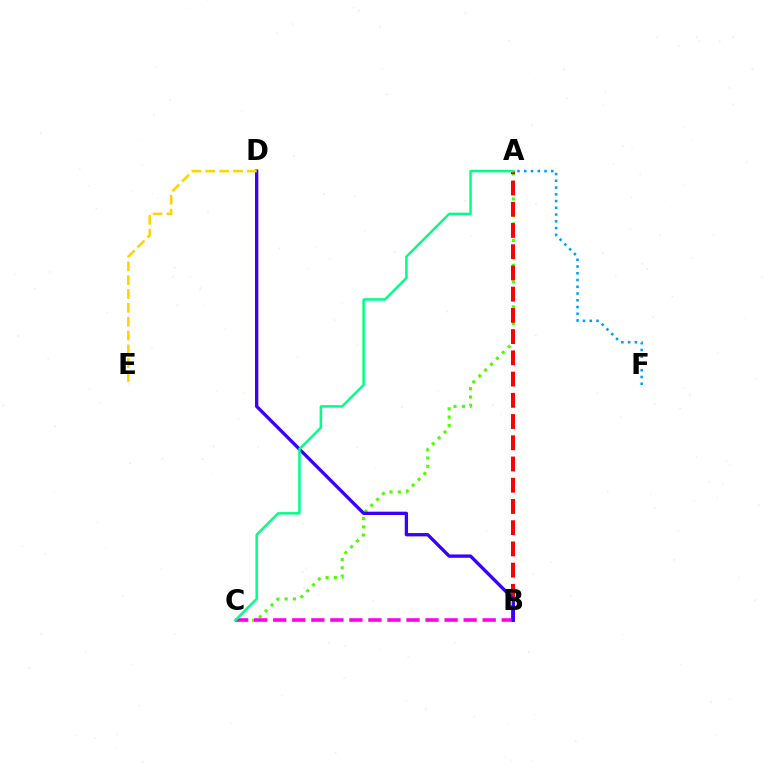{('A', 'C'): [{'color': '#4fff00', 'line_style': 'dotted', 'thickness': 2.26}, {'color': '#00ff86', 'line_style': 'solid', 'thickness': 1.78}], ('B', 'C'): [{'color': '#ff00ed', 'line_style': 'dashed', 'thickness': 2.59}], ('A', 'B'): [{'color': '#ff0000', 'line_style': 'dashed', 'thickness': 2.88}], ('A', 'F'): [{'color': '#009eff', 'line_style': 'dotted', 'thickness': 1.84}], ('B', 'D'): [{'color': '#3700ff', 'line_style': 'solid', 'thickness': 2.38}], ('D', 'E'): [{'color': '#ffd500', 'line_style': 'dashed', 'thickness': 1.88}]}